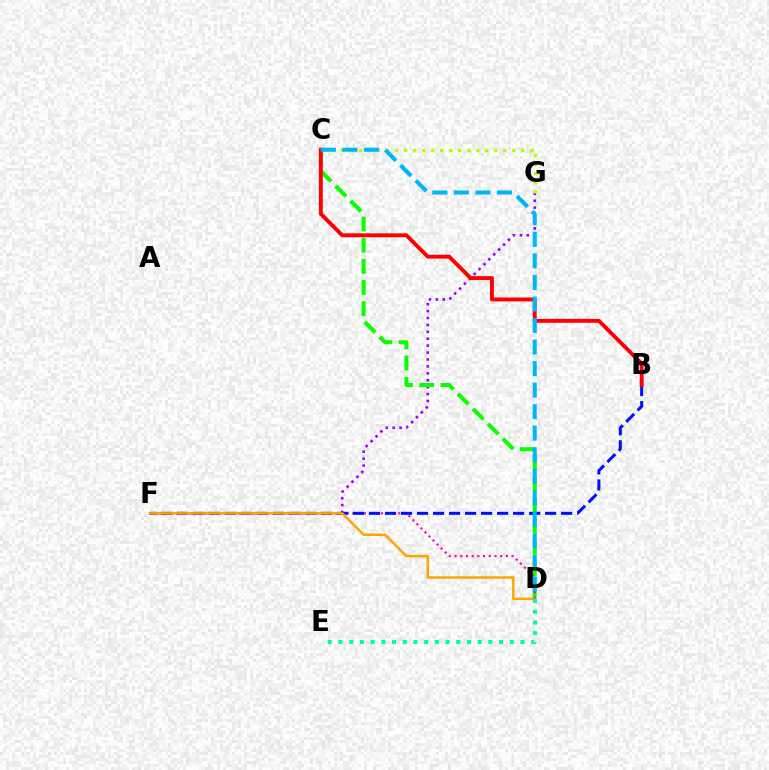{('D', 'E'): [{'color': '#00ff9d', 'line_style': 'dotted', 'thickness': 2.91}], ('F', 'G'): [{'color': '#9b00ff', 'line_style': 'dotted', 'thickness': 1.88}], ('C', 'D'): [{'color': '#08ff00', 'line_style': 'dashed', 'thickness': 2.87}, {'color': '#00b5ff', 'line_style': 'dashed', 'thickness': 2.93}], ('D', 'F'): [{'color': '#ff00bd', 'line_style': 'dotted', 'thickness': 1.55}, {'color': '#ffa500', 'line_style': 'solid', 'thickness': 1.79}], ('C', 'G'): [{'color': '#b3ff00', 'line_style': 'dotted', 'thickness': 2.45}], ('B', 'F'): [{'color': '#0010ff', 'line_style': 'dashed', 'thickness': 2.18}], ('B', 'C'): [{'color': '#ff0000', 'line_style': 'solid', 'thickness': 2.81}]}